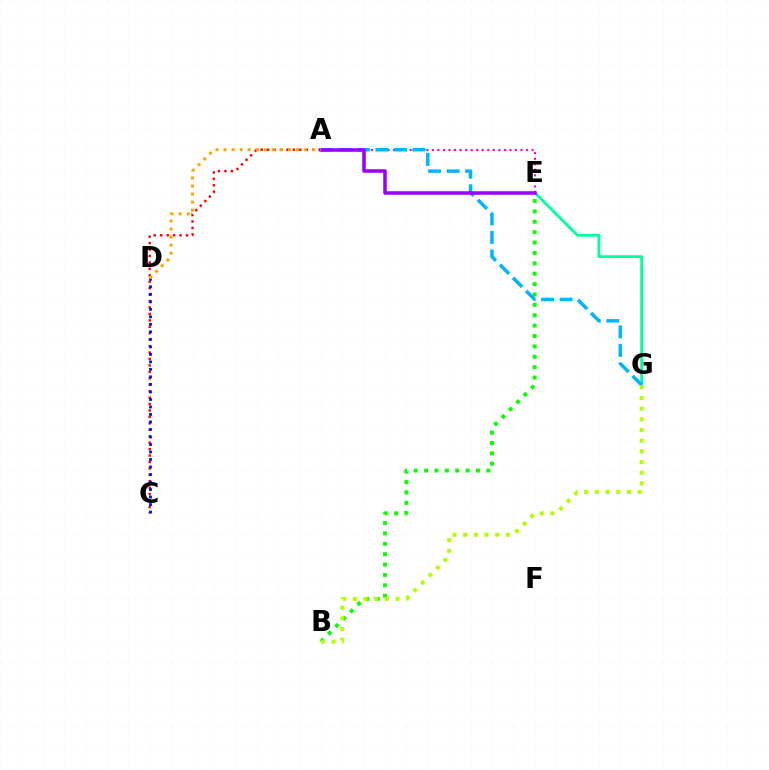{('A', 'C'): [{'color': '#ff0000', 'line_style': 'dotted', 'thickness': 1.75}], ('E', 'G'): [{'color': '#00ff9d', 'line_style': 'solid', 'thickness': 2.04}], ('A', 'E'): [{'color': '#ff00bd', 'line_style': 'dotted', 'thickness': 1.51}, {'color': '#9b00ff', 'line_style': 'solid', 'thickness': 2.54}], ('A', 'G'): [{'color': '#00b5ff', 'line_style': 'dashed', 'thickness': 2.52}], ('C', 'D'): [{'color': '#0010ff', 'line_style': 'dotted', 'thickness': 2.04}], ('B', 'E'): [{'color': '#08ff00', 'line_style': 'dotted', 'thickness': 2.82}], ('B', 'G'): [{'color': '#b3ff00', 'line_style': 'dotted', 'thickness': 2.9}], ('A', 'D'): [{'color': '#ffa500', 'line_style': 'dotted', 'thickness': 2.19}]}